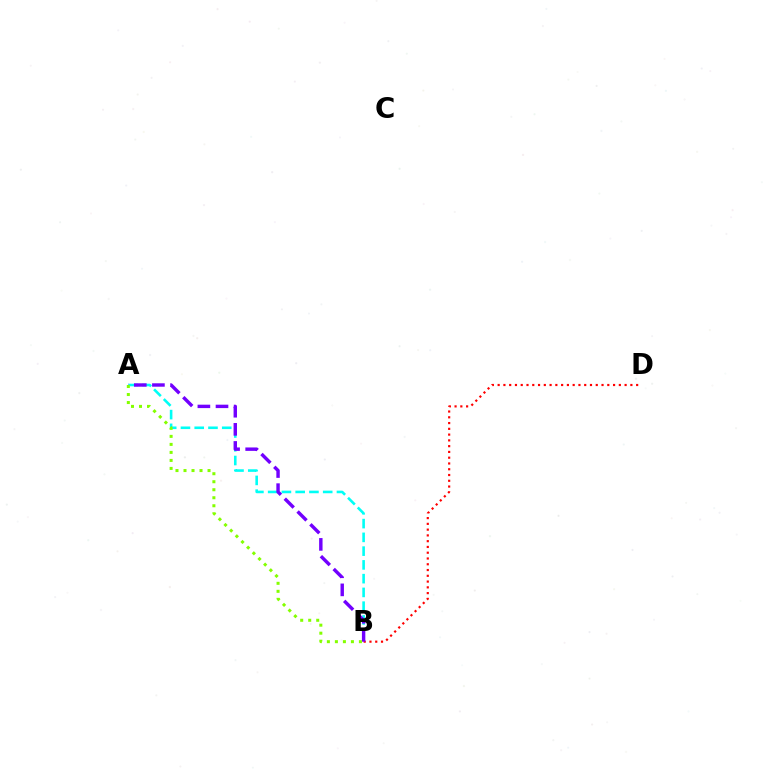{('B', 'D'): [{'color': '#ff0000', 'line_style': 'dotted', 'thickness': 1.57}], ('A', 'B'): [{'color': '#00fff6', 'line_style': 'dashed', 'thickness': 1.87}, {'color': '#7200ff', 'line_style': 'dashed', 'thickness': 2.46}, {'color': '#84ff00', 'line_style': 'dotted', 'thickness': 2.18}]}